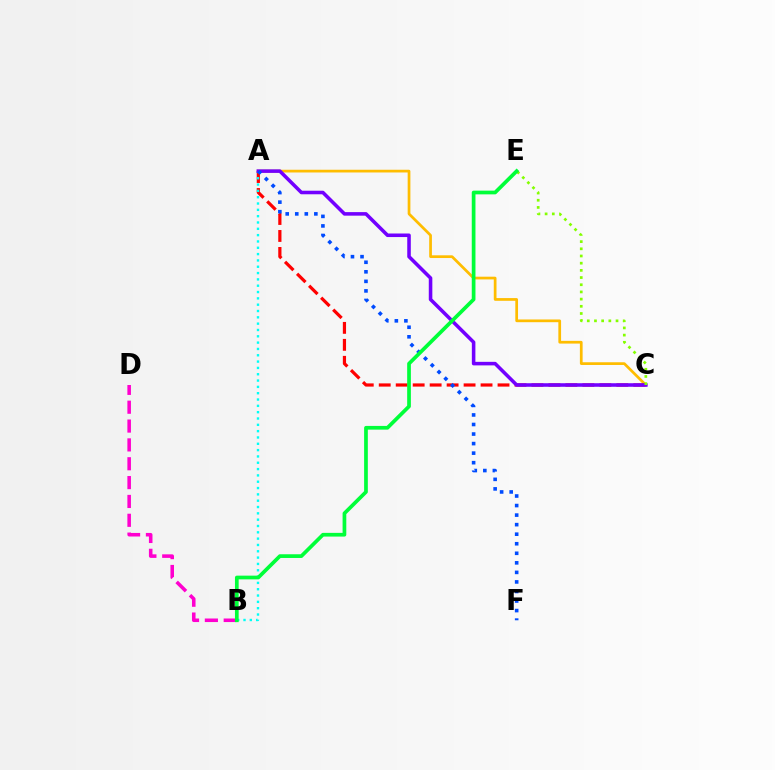{('A', 'C'): [{'color': '#ffbd00', 'line_style': 'solid', 'thickness': 1.96}, {'color': '#ff0000', 'line_style': 'dashed', 'thickness': 2.31}, {'color': '#7200ff', 'line_style': 'solid', 'thickness': 2.56}], ('A', 'B'): [{'color': '#00fff6', 'line_style': 'dotted', 'thickness': 1.72}], ('B', 'D'): [{'color': '#ff00cf', 'line_style': 'dashed', 'thickness': 2.56}], ('A', 'F'): [{'color': '#004bff', 'line_style': 'dotted', 'thickness': 2.59}], ('C', 'E'): [{'color': '#84ff00', 'line_style': 'dotted', 'thickness': 1.95}], ('B', 'E'): [{'color': '#00ff39', 'line_style': 'solid', 'thickness': 2.67}]}